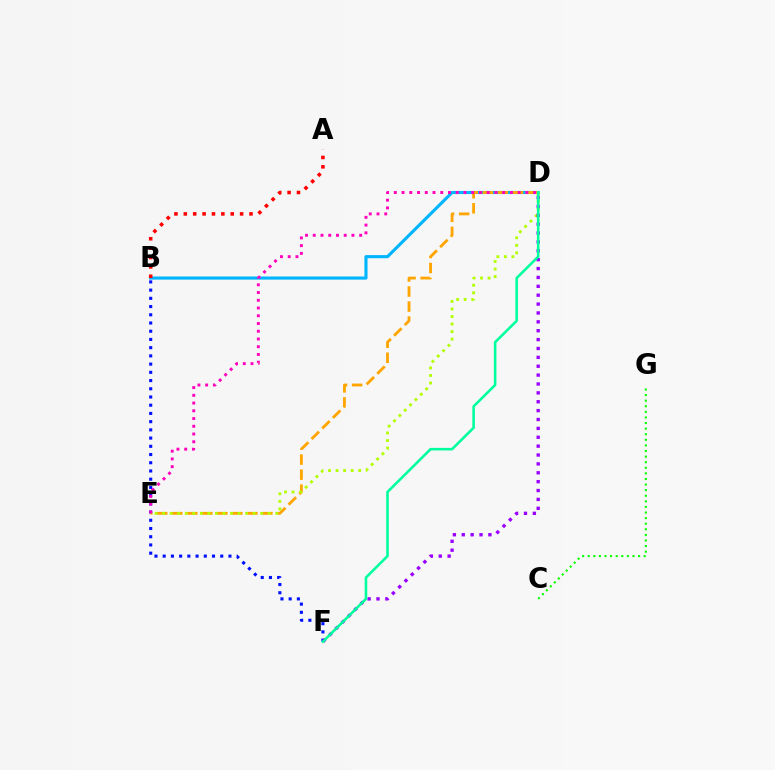{('B', 'F'): [{'color': '#0010ff', 'line_style': 'dotted', 'thickness': 2.23}], ('B', 'D'): [{'color': '#00b5ff', 'line_style': 'solid', 'thickness': 2.24}], ('A', 'B'): [{'color': '#ff0000', 'line_style': 'dotted', 'thickness': 2.55}], ('D', 'E'): [{'color': '#ffa500', 'line_style': 'dashed', 'thickness': 2.04}, {'color': '#b3ff00', 'line_style': 'dotted', 'thickness': 2.05}, {'color': '#ff00bd', 'line_style': 'dotted', 'thickness': 2.1}], ('D', 'F'): [{'color': '#9b00ff', 'line_style': 'dotted', 'thickness': 2.41}, {'color': '#00ff9d', 'line_style': 'solid', 'thickness': 1.85}], ('C', 'G'): [{'color': '#08ff00', 'line_style': 'dotted', 'thickness': 1.52}]}